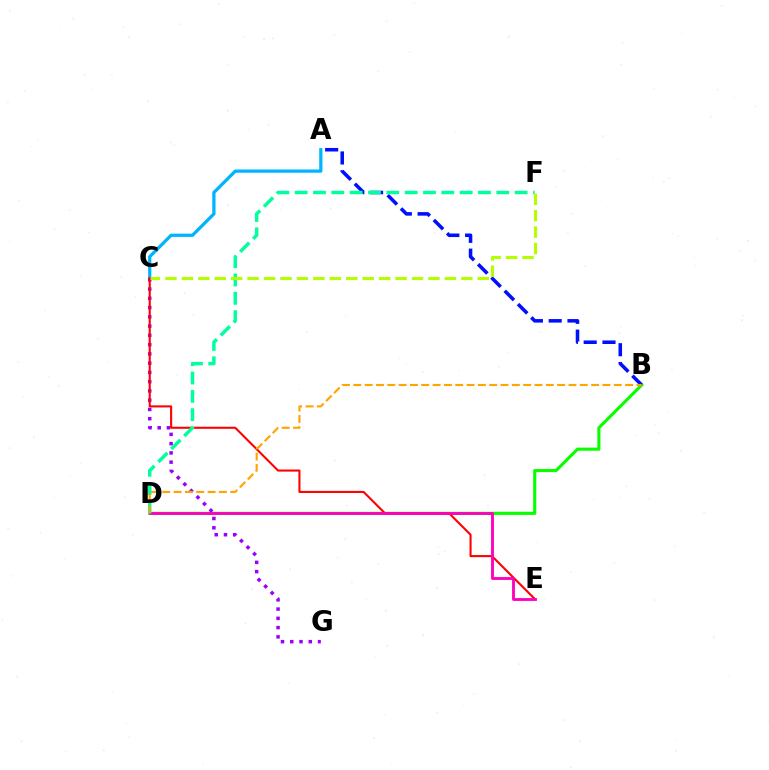{('B', 'D'): [{'color': '#08ff00', 'line_style': 'solid', 'thickness': 2.24}, {'color': '#ffa500', 'line_style': 'dashed', 'thickness': 1.54}], ('A', 'C'): [{'color': '#00b5ff', 'line_style': 'solid', 'thickness': 2.34}], ('C', 'G'): [{'color': '#9b00ff', 'line_style': 'dotted', 'thickness': 2.52}], ('A', 'B'): [{'color': '#0010ff', 'line_style': 'dashed', 'thickness': 2.55}], ('C', 'E'): [{'color': '#ff0000', 'line_style': 'solid', 'thickness': 1.5}], ('D', 'E'): [{'color': '#ff00bd', 'line_style': 'solid', 'thickness': 2.05}], ('D', 'F'): [{'color': '#00ff9d', 'line_style': 'dashed', 'thickness': 2.49}], ('C', 'F'): [{'color': '#b3ff00', 'line_style': 'dashed', 'thickness': 2.23}]}